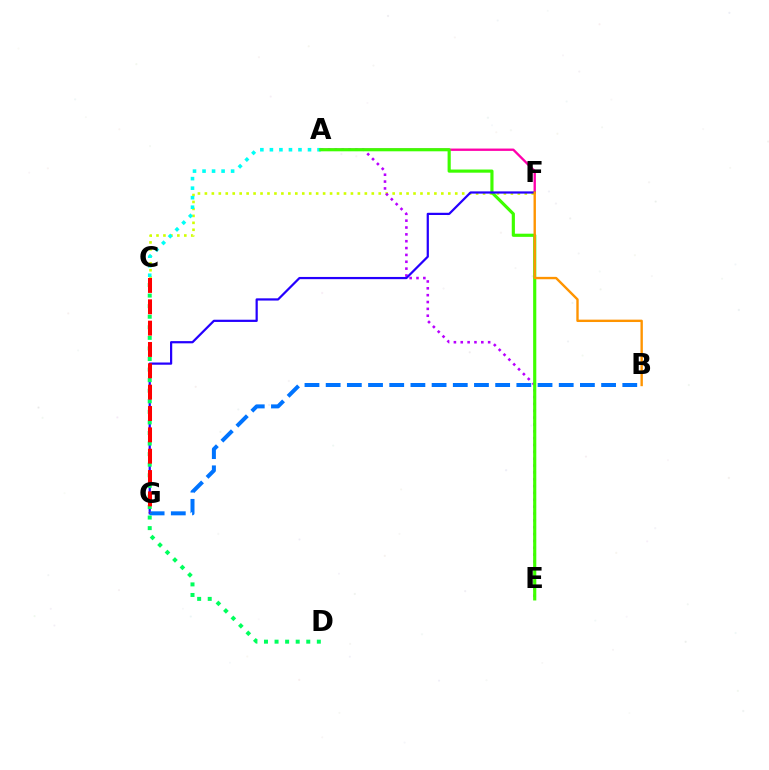{('A', 'F'): [{'color': '#ff00ac', 'line_style': 'solid', 'thickness': 1.69}], ('C', 'F'): [{'color': '#d1ff00', 'line_style': 'dotted', 'thickness': 1.89}], ('A', 'C'): [{'color': '#00fff6', 'line_style': 'dotted', 'thickness': 2.59}], ('A', 'E'): [{'color': '#b900ff', 'line_style': 'dotted', 'thickness': 1.86}, {'color': '#3dff00', 'line_style': 'solid', 'thickness': 2.27}], ('F', 'G'): [{'color': '#2500ff', 'line_style': 'solid', 'thickness': 1.6}], ('B', 'G'): [{'color': '#0074ff', 'line_style': 'dashed', 'thickness': 2.88}], ('C', 'D'): [{'color': '#00ff5c', 'line_style': 'dotted', 'thickness': 2.87}], ('C', 'G'): [{'color': '#ff0000', 'line_style': 'dashed', 'thickness': 2.9}], ('B', 'F'): [{'color': '#ff9400', 'line_style': 'solid', 'thickness': 1.71}]}